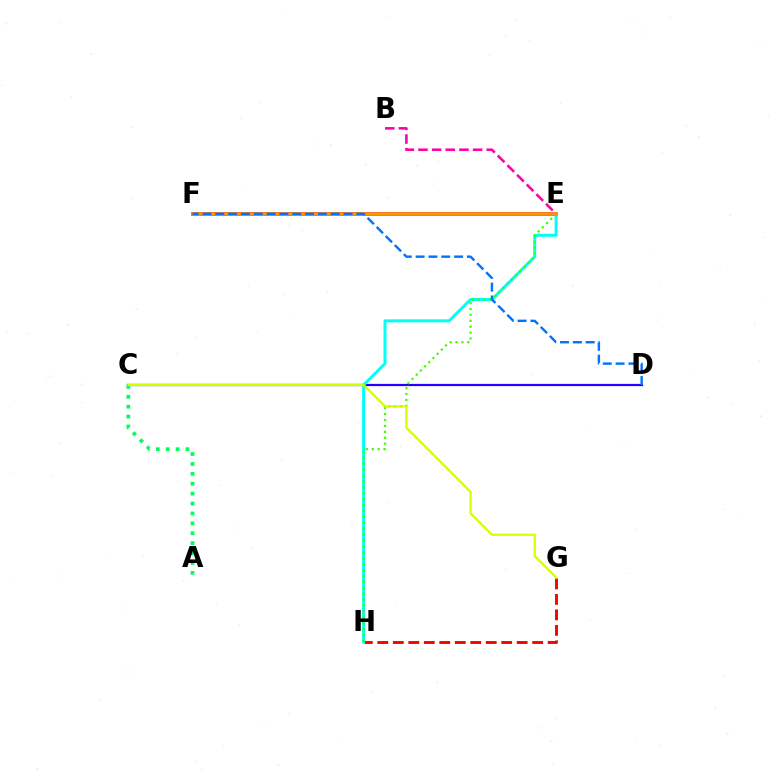{('C', 'D'): [{'color': '#2500ff', 'line_style': 'solid', 'thickness': 1.61}], ('A', 'C'): [{'color': '#00ff5c', 'line_style': 'dotted', 'thickness': 2.69}], ('G', 'H'): [{'color': '#ff0000', 'line_style': 'dashed', 'thickness': 2.1}], ('E', 'F'): [{'color': '#b900ff', 'line_style': 'solid', 'thickness': 2.78}, {'color': '#ff9400', 'line_style': 'solid', 'thickness': 2.64}], ('E', 'H'): [{'color': '#00fff6', 'line_style': 'solid', 'thickness': 2.15}, {'color': '#3dff00', 'line_style': 'dotted', 'thickness': 1.61}], ('B', 'E'): [{'color': '#ff00ac', 'line_style': 'dashed', 'thickness': 1.85}], ('C', 'G'): [{'color': '#d1ff00', 'line_style': 'solid', 'thickness': 1.56}], ('D', 'F'): [{'color': '#0074ff', 'line_style': 'dashed', 'thickness': 1.74}]}